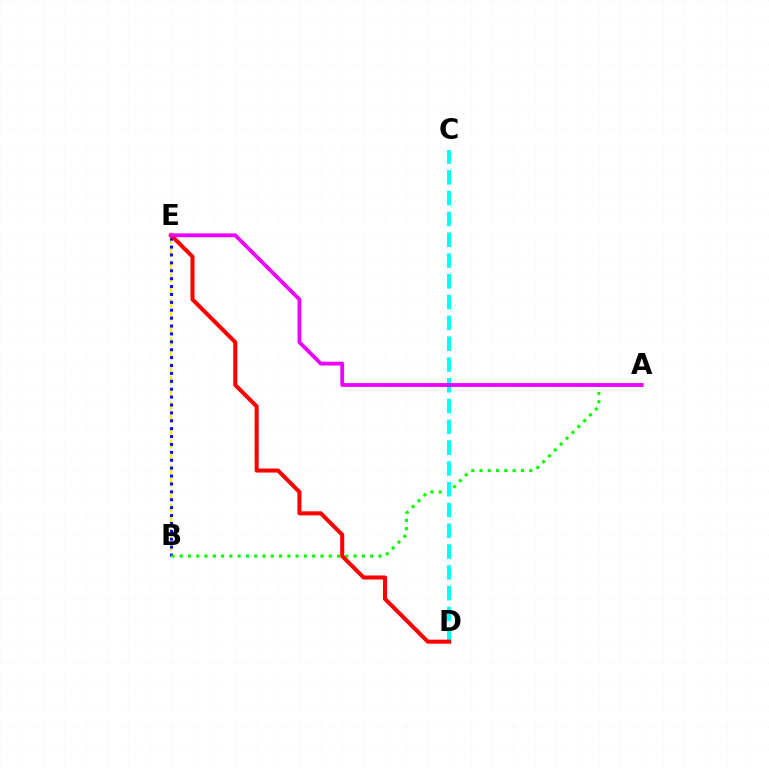{('B', 'E'): [{'color': '#fcf500', 'line_style': 'dashed', 'thickness': 1.74}, {'color': '#0010ff', 'line_style': 'dotted', 'thickness': 2.15}], ('A', 'B'): [{'color': '#08ff00', 'line_style': 'dotted', 'thickness': 2.25}], ('C', 'D'): [{'color': '#00fff6', 'line_style': 'dashed', 'thickness': 2.82}], ('D', 'E'): [{'color': '#ff0000', 'line_style': 'solid', 'thickness': 2.92}], ('A', 'E'): [{'color': '#ee00ff', 'line_style': 'solid', 'thickness': 2.75}]}